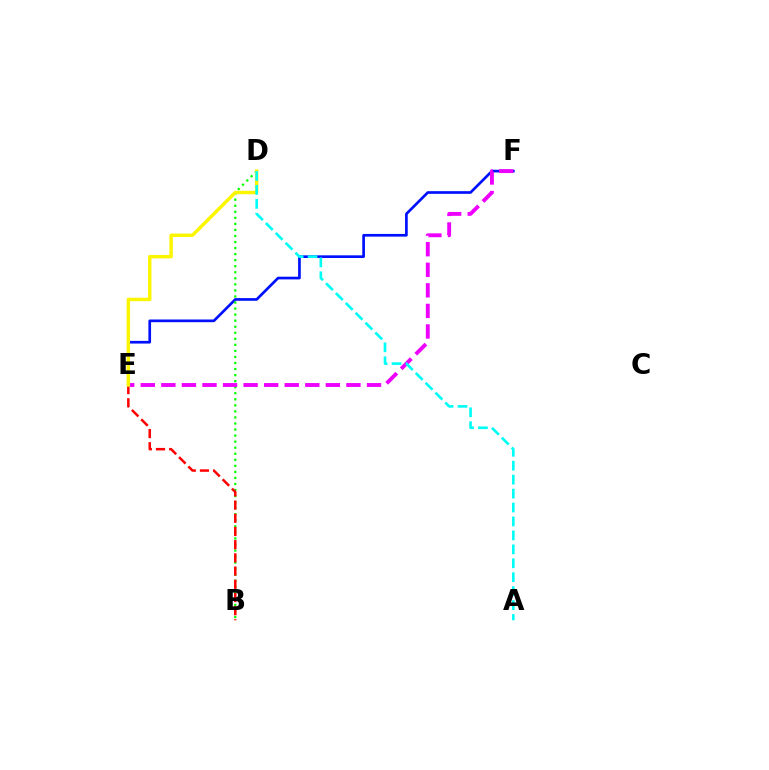{('E', 'F'): [{'color': '#0010ff', 'line_style': 'solid', 'thickness': 1.94}, {'color': '#ee00ff', 'line_style': 'dashed', 'thickness': 2.79}], ('B', 'D'): [{'color': '#08ff00', 'line_style': 'dotted', 'thickness': 1.64}], ('B', 'E'): [{'color': '#ff0000', 'line_style': 'dashed', 'thickness': 1.79}], ('D', 'E'): [{'color': '#fcf500', 'line_style': 'solid', 'thickness': 2.48}], ('A', 'D'): [{'color': '#00fff6', 'line_style': 'dashed', 'thickness': 1.89}]}